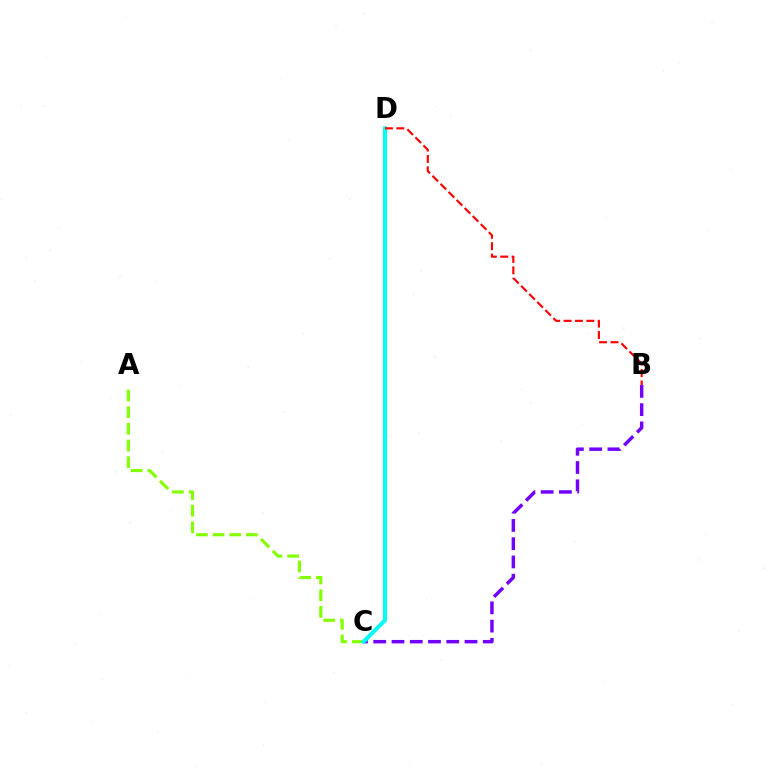{('B', 'C'): [{'color': '#7200ff', 'line_style': 'dashed', 'thickness': 2.48}], ('A', 'C'): [{'color': '#84ff00', 'line_style': 'dashed', 'thickness': 2.27}], ('C', 'D'): [{'color': '#00fff6', 'line_style': 'solid', 'thickness': 2.87}], ('B', 'D'): [{'color': '#ff0000', 'line_style': 'dashed', 'thickness': 1.55}]}